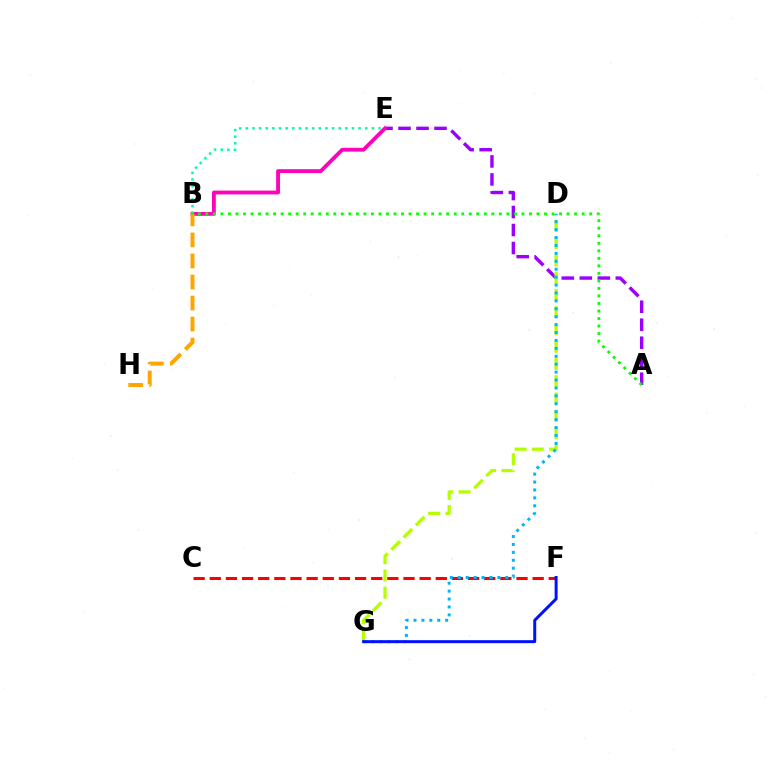{('A', 'E'): [{'color': '#9b00ff', 'line_style': 'dashed', 'thickness': 2.45}], ('C', 'F'): [{'color': '#ff0000', 'line_style': 'dashed', 'thickness': 2.19}], ('D', 'G'): [{'color': '#b3ff00', 'line_style': 'dashed', 'thickness': 2.34}, {'color': '#00b5ff', 'line_style': 'dotted', 'thickness': 2.15}], ('B', 'E'): [{'color': '#ff00bd', 'line_style': 'solid', 'thickness': 2.75}, {'color': '#00ff9d', 'line_style': 'dotted', 'thickness': 1.8}], ('B', 'H'): [{'color': '#ffa500', 'line_style': 'dashed', 'thickness': 2.86}], ('A', 'B'): [{'color': '#08ff00', 'line_style': 'dotted', 'thickness': 2.04}], ('F', 'G'): [{'color': '#0010ff', 'line_style': 'solid', 'thickness': 2.15}]}